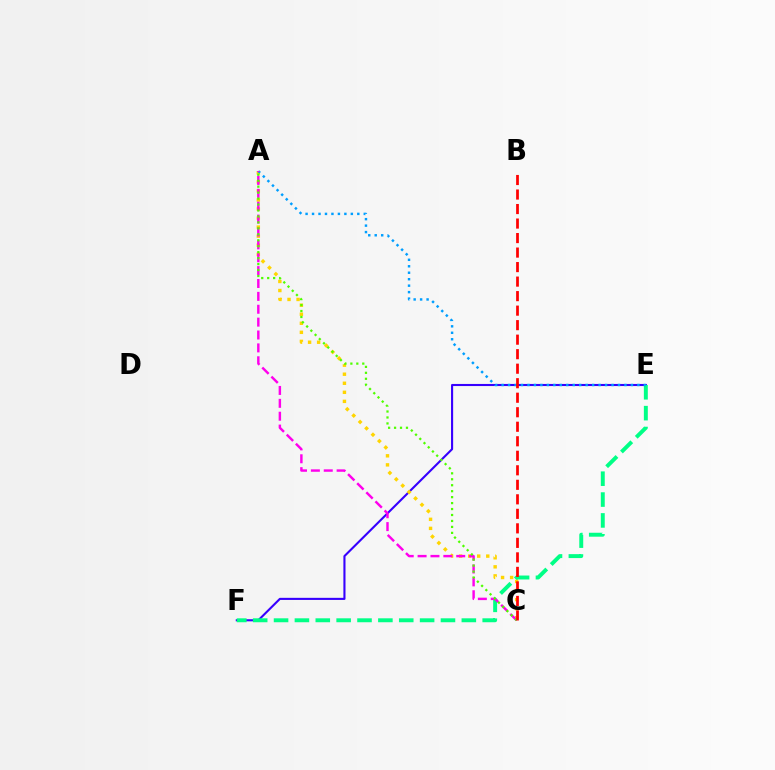{('E', 'F'): [{'color': '#3700ff', 'line_style': 'solid', 'thickness': 1.52}, {'color': '#00ff86', 'line_style': 'dashed', 'thickness': 2.83}], ('A', 'C'): [{'color': '#ffd500', 'line_style': 'dotted', 'thickness': 2.46}, {'color': '#ff00ed', 'line_style': 'dashed', 'thickness': 1.75}, {'color': '#4fff00', 'line_style': 'dotted', 'thickness': 1.62}], ('A', 'E'): [{'color': '#009eff', 'line_style': 'dotted', 'thickness': 1.76}], ('B', 'C'): [{'color': '#ff0000', 'line_style': 'dashed', 'thickness': 1.97}]}